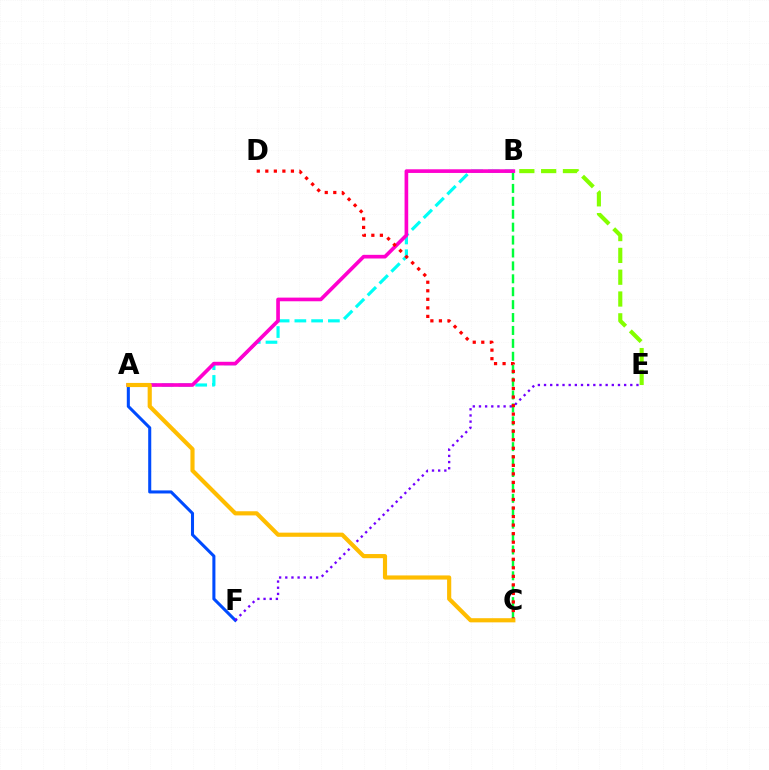{('B', 'C'): [{'color': '#00ff39', 'line_style': 'dashed', 'thickness': 1.75}], ('A', 'F'): [{'color': '#004bff', 'line_style': 'solid', 'thickness': 2.2}], ('A', 'B'): [{'color': '#00fff6', 'line_style': 'dashed', 'thickness': 2.28}, {'color': '#ff00cf', 'line_style': 'solid', 'thickness': 2.64}], ('B', 'E'): [{'color': '#84ff00', 'line_style': 'dashed', 'thickness': 2.96}], ('E', 'F'): [{'color': '#7200ff', 'line_style': 'dotted', 'thickness': 1.67}], ('C', 'D'): [{'color': '#ff0000', 'line_style': 'dotted', 'thickness': 2.32}], ('A', 'C'): [{'color': '#ffbd00', 'line_style': 'solid', 'thickness': 2.99}]}